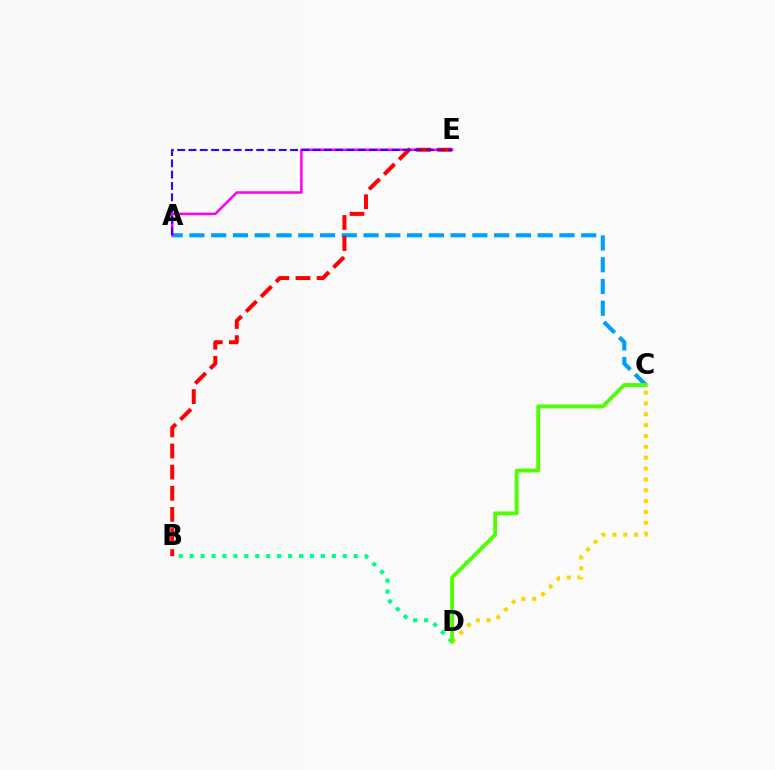{('A', 'C'): [{'color': '#009eff', 'line_style': 'dashed', 'thickness': 2.96}], ('B', 'D'): [{'color': '#00ff86', 'line_style': 'dotted', 'thickness': 2.97}], ('A', 'E'): [{'color': '#ff00ed', 'line_style': 'solid', 'thickness': 1.81}, {'color': '#3700ff', 'line_style': 'dashed', 'thickness': 1.53}], ('C', 'D'): [{'color': '#ffd500', 'line_style': 'dotted', 'thickness': 2.95}, {'color': '#4fff00', 'line_style': 'solid', 'thickness': 2.76}], ('B', 'E'): [{'color': '#ff0000', 'line_style': 'dashed', 'thickness': 2.87}]}